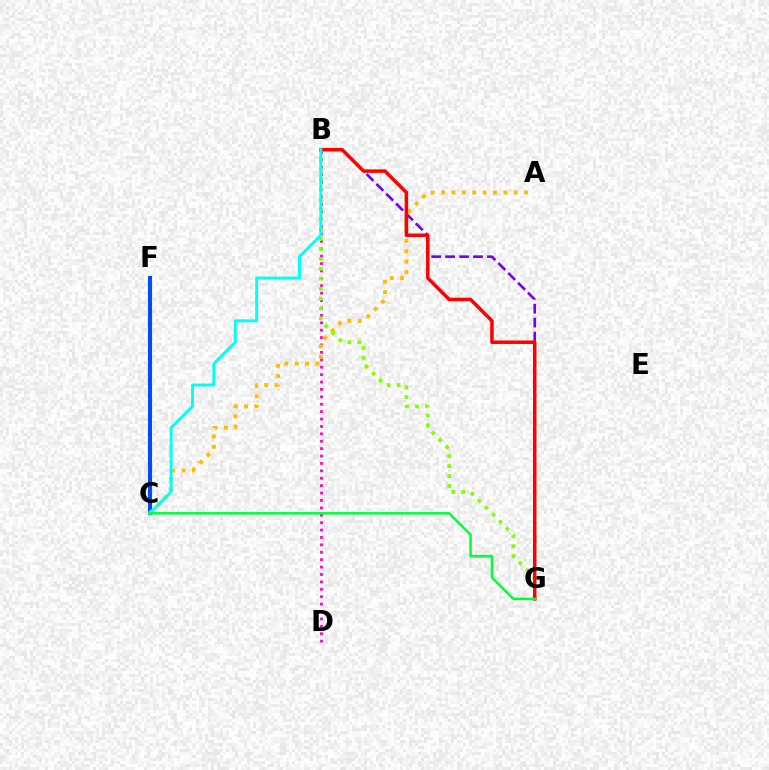{('B', 'D'): [{'color': '#ff00cf', 'line_style': 'dotted', 'thickness': 2.01}], ('C', 'F'): [{'color': '#004bff', 'line_style': 'solid', 'thickness': 2.94}], ('A', 'C'): [{'color': '#ffbd00', 'line_style': 'dotted', 'thickness': 2.82}], ('B', 'G'): [{'color': '#84ff00', 'line_style': 'dotted', 'thickness': 2.7}, {'color': '#7200ff', 'line_style': 'dashed', 'thickness': 1.89}, {'color': '#ff0000', 'line_style': 'solid', 'thickness': 2.51}], ('B', 'C'): [{'color': '#00fff6', 'line_style': 'solid', 'thickness': 2.11}], ('C', 'G'): [{'color': '#00ff39', 'line_style': 'solid', 'thickness': 1.8}]}